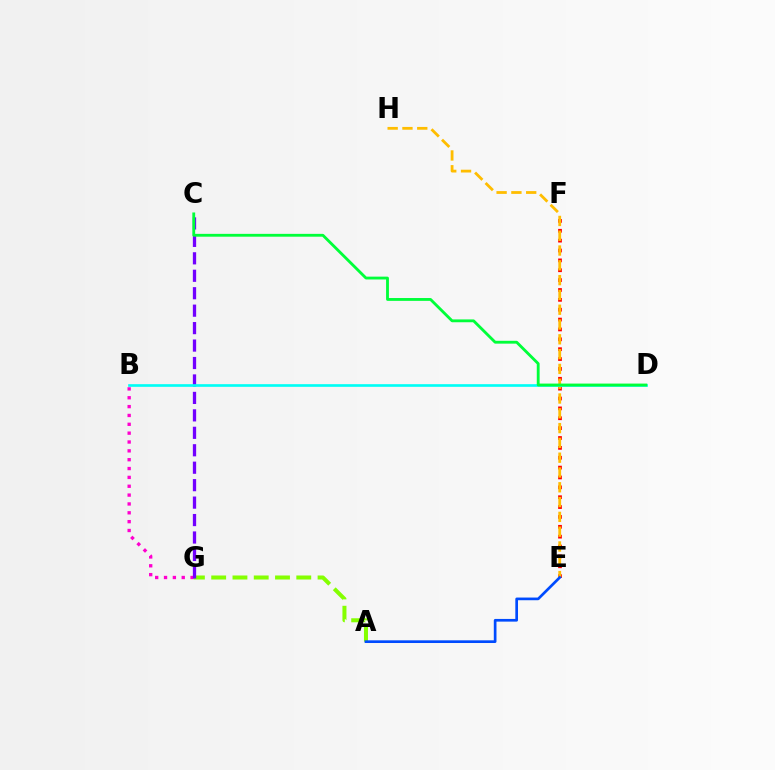{('E', 'F'): [{'color': '#ff0000', 'line_style': 'dotted', 'thickness': 2.68}], ('B', 'G'): [{'color': '#ff00cf', 'line_style': 'dotted', 'thickness': 2.4}], ('E', 'H'): [{'color': '#ffbd00', 'line_style': 'dashed', 'thickness': 2.01}], ('A', 'G'): [{'color': '#84ff00', 'line_style': 'dashed', 'thickness': 2.89}], ('C', 'G'): [{'color': '#7200ff', 'line_style': 'dashed', 'thickness': 2.37}], ('A', 'E'): [{'color': '#004bff', 'line_style': 'solid', 'thickness': 1.93}], ('B', 'D'): [{'color': '#00fff6', 'line_style': 'solid', 'thickness': 1.91}], ('C', 'D'): [{'color': '#00ff39', 'line_style': 'solid', 'thickness': 2.04}]}